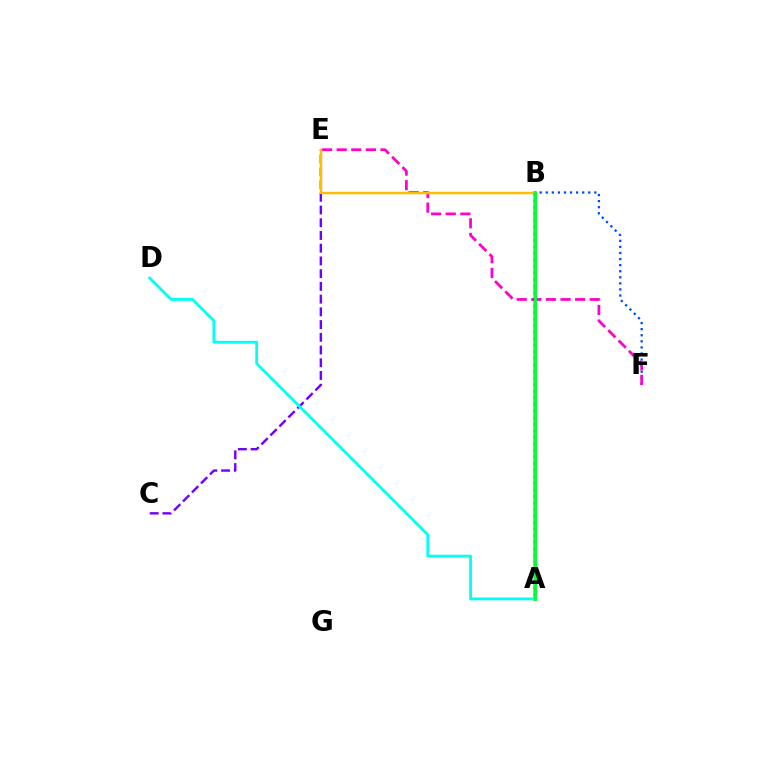{('A', 'B'): [{'color': '#84ff00', 'line_style': 'solid', 'thickness': 2.89}, {'color': '#ff0000', 'line_style': 'dotted', 'thickness': 1.78}, {'color': '#00ff39', 'line_style': 'solid', 'thickness': 2.1}], ('B', 'F'): [{'color': '#004bff', 'line_style': 'dotted', 'thickness': 1.65}], ('E', 'F'): [{'color': '#ff00cf', 'line_style': 'dashed', 'thickness': 1.98}], ('C', 'E'): [{'color': '#7200ff', 'line_style': 'dashed', 'thickness': 1.73}], ('B', 'E'): [{'color': '#ffbd00', 'line_style': 'solid', 'thickness': 1.75}], ('A', 'D'): [{'color': '#00fff6', 'line_style': 'solid', 'thickness': 2.02}]}